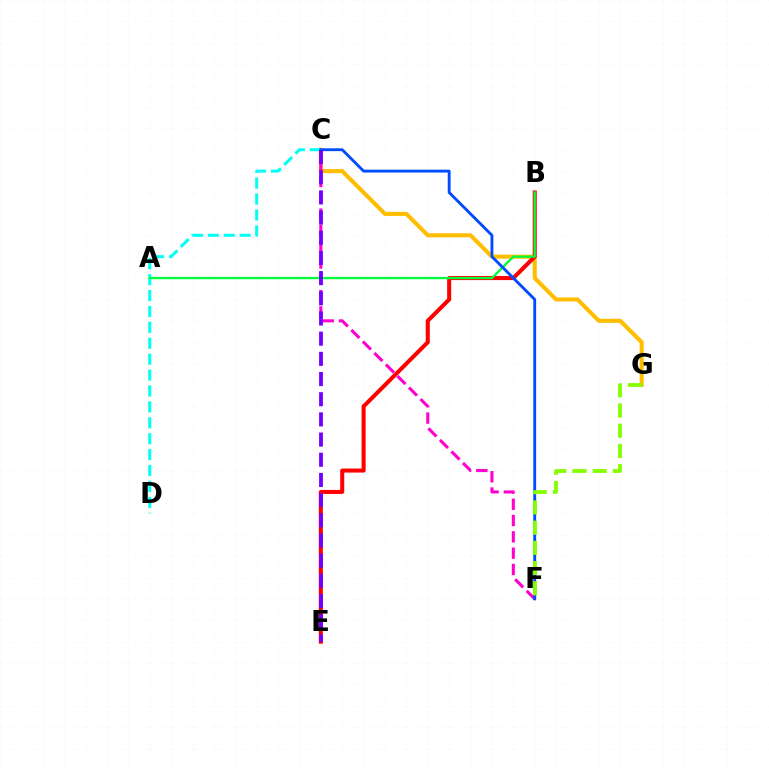{('C', 'G'): [{'color': '#ffbd00', 'line_style': 'solid', 'thickness': 2.93}], ('B', 'E'): [{'color': '#ff0000', 'line_style': 'solid', 'thickness': 2.92}], ('C', 'F'): [{'color': '#ff00cf', 'line_style': 'dashed', 'thickness': 2.21}, {'color': '#004bff', 'line_style': 'solid', 'thickness': 2.06}], ('C', 'D'): [{'color': '#00fff6', 'line_style': 'dashed', 'thickness': 2.16}], ('A', 'B'): [{'color': '#00ff39', 'line_style': 'solid', 'thickness': 1.66}], ('C', 'E'): [{'color': '#7200ff', 'line_style': 'dashed', 'thickness': 2.74}], ('F', 'G'): [{'color': '#84ff00', 'line_style': 'dashed', 'thickness': 2.75}]}